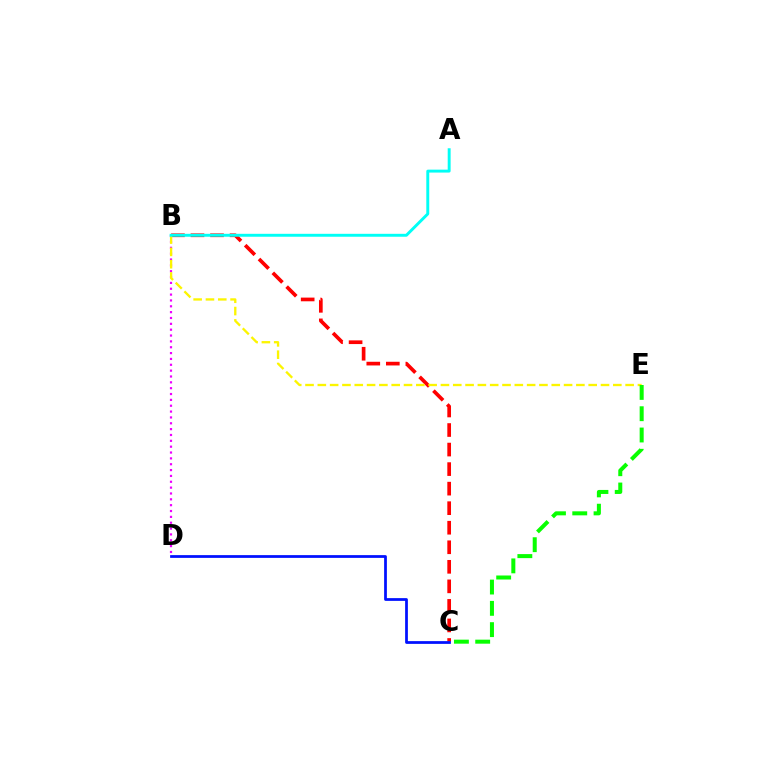{('B', 'C'): [{'color': '#ff0000', 'line_style': 'dashed', 'thickness': 2.65}], ('B', 'D'): [{'color': '#ee00ff', 'line_style': 'dotted', 'thickness': 1.59}], ('B', 'E'): [{'color': '#fcf500', 'line_style': 'dashed', 'thickness': 1.67}], ('C', 'D'): [{'color': '#0010ff', 'line_style': 'solid', 'thickness': 1.98}], ('A', 'B'): [{'color': '#00fff6', 'line_style': 'solid', 'thickness': 2.11}], ('C', 'E'): [{'color': '#08ff00', 'line_style': 'dashed', 'thickness': 2.89}]}